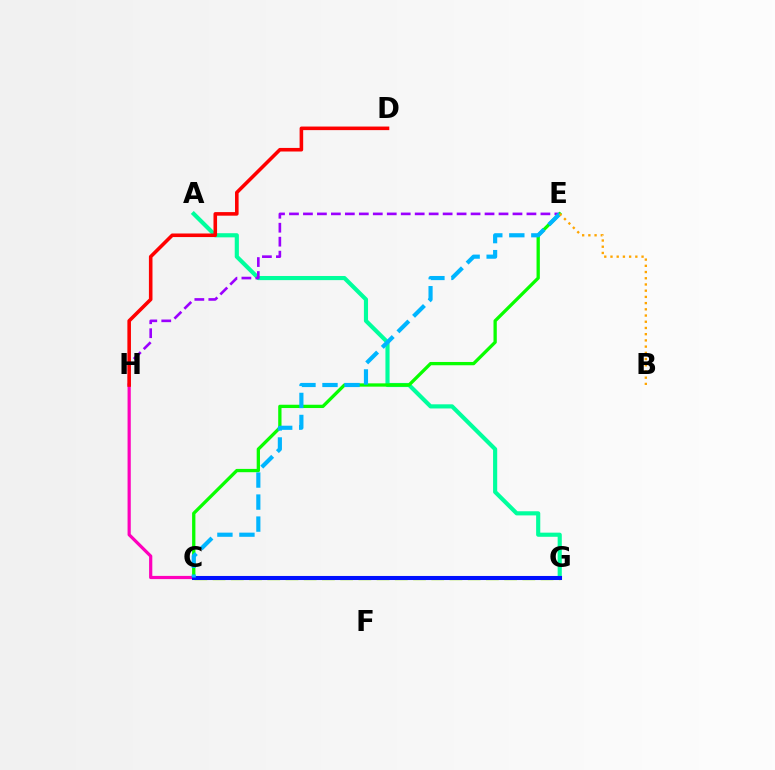{('C', 'H'): [{'color': '#ff00bd', 'line_style': 'solid', 'thickness': 2.31}], ('A', 'G'): [{'color': '#00ff9d', 'line_style': 'solid', 'thickness': 2.98}], ('E', 'H'): [{'color': '#9b00ff', 'line_style': 'dashed', 'thickness': 1.9}], ('C', 'G'): [{'color': '#b3ff00', 'line_style': 'dashed', 'thickness': 2.48}, {'color': '#0010ff', 'line_style': 'solid', 'thickness': 2.93}], ('C', 'E'): [{'color': '#08ff00', 'line_style': 'solid', 'thickness': 2.37}, {'color': '#00b5ff', 'line_style': 'dashed', 'thickness': 2.99}], ('D', 'H'): [{'color': '#ff0000', 'line_style': 'solid', 'thickness': 2.57}], ('B', 'E'): [{'color': '#ffa500', 'line_style': 'dotted', 'thickness': 1.69}]}